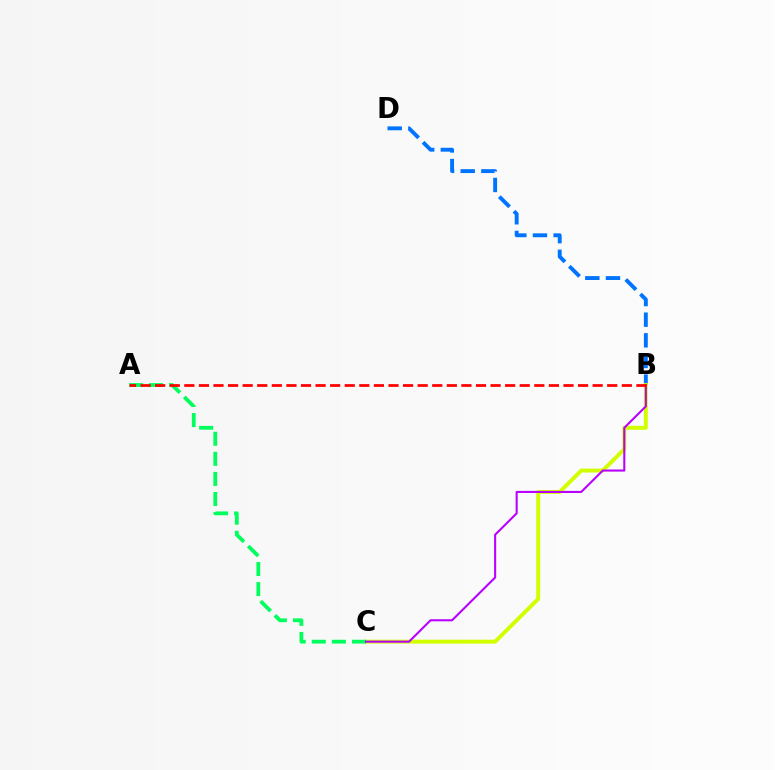{('B', 'D'): [{'color': '#0074ff', 'line_style': 'dashed', 'thickness': 2.8}], ('B', 'C'): [{'color': '#d1ff00', 'line_style': 'solid', 'thickness': 2.83}, {'color': '#b900ff', 'line_style': 'solid', 'thickness': 1.5}], ('A', 'C'): [{'color': '#00ff5c', 'line_style': 'dashed', 'thickness': 2.73}], ('A', 'B'): [{'color': '#ff0000', 'line_style': 'dashed', 'thickness': 1.98}]}